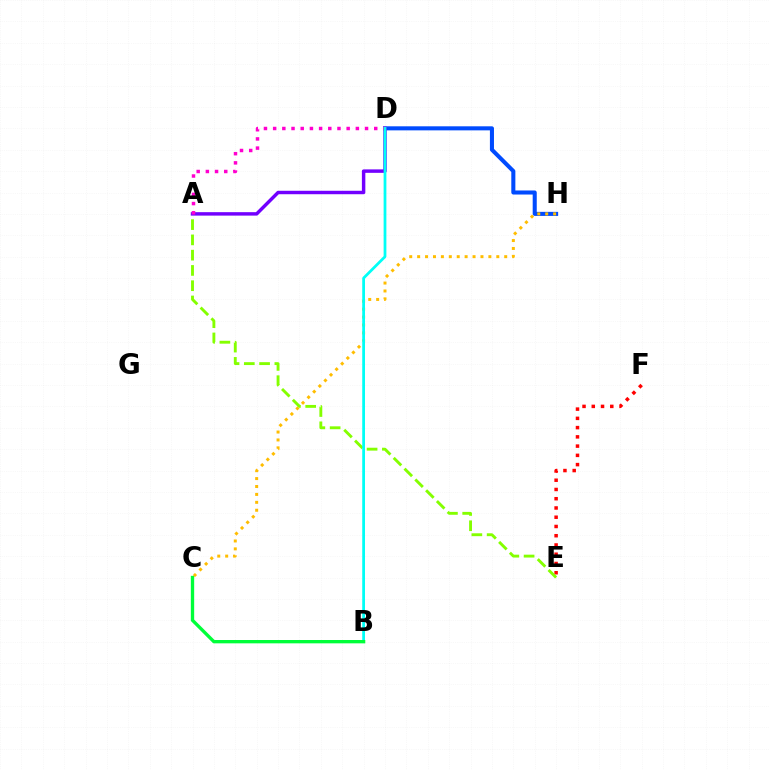{('D', 'H'): [{'color': '#004bff', 'line_style': 'solid', 'thickness': 2.92}], ('C', 'H'): [{'color': '#ffbd00', 'line_style': 'dotted', 'thickness': 2.15}], ('E', 'F'): [{'color': '#ff0000', 'line_style': 'dotted', 'thickness': 2.51}], ('A', 'E'): [{'color': '#84ff00', 'line_style': 'dashed', 'thickness': 2.07}], ('A', 'D'): [{'color': '#7200ff', 'line_style': 'solid', 'thickness': 2.48}, {'color': '#ff00cf', 'line_style': 'dotted', 'thickness': 2.5}], ('B', 'D'): [{'color': '#00fff6', 'line_style': 'solid', 'thickness': 1.99}], ('B', 'C'): [{'color': '#00ff39', 'line_style': 'solid', 'thickness': 2.4}]}